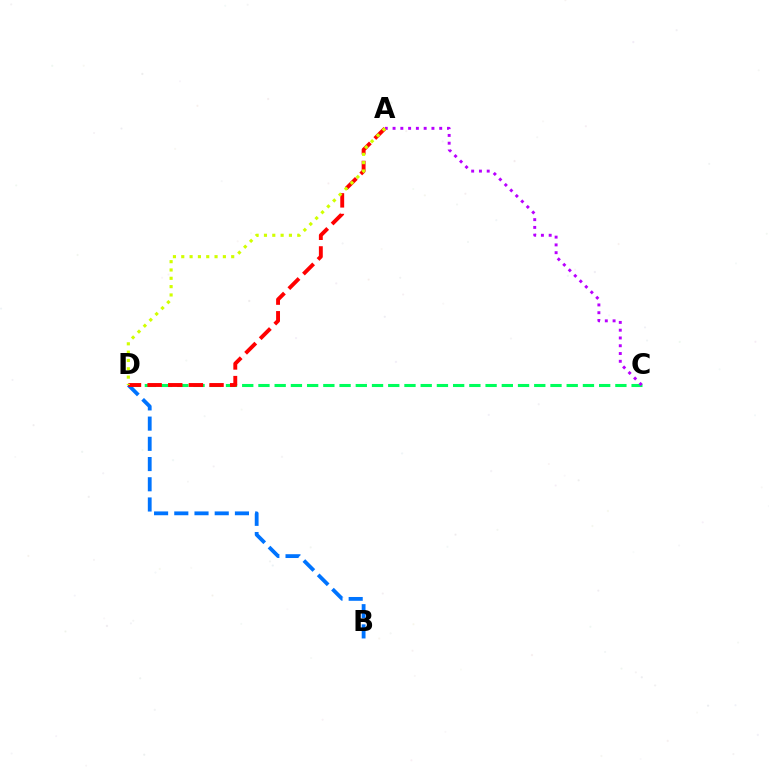{('C', 'D'): [{'color': '#00ff5c', 'line_style': 'dashed', 'thickness': 2.2}], ('A', 'C'): [{'color': '#b900ff', 'line_style': 'dotted', 'thickness': 2.11}], ('B', 'D'): [{'color': '#0074ff', 'line_style': 'dashed', 'thickness': 2.75}], ('A', 'D'): [{'color': '#ff0000', 'line_style': 'dashed', 'thickness': 2.8}, {'color': '#d1ff00', 'line_style': 'dotted', 'thickness': 2.26}]}